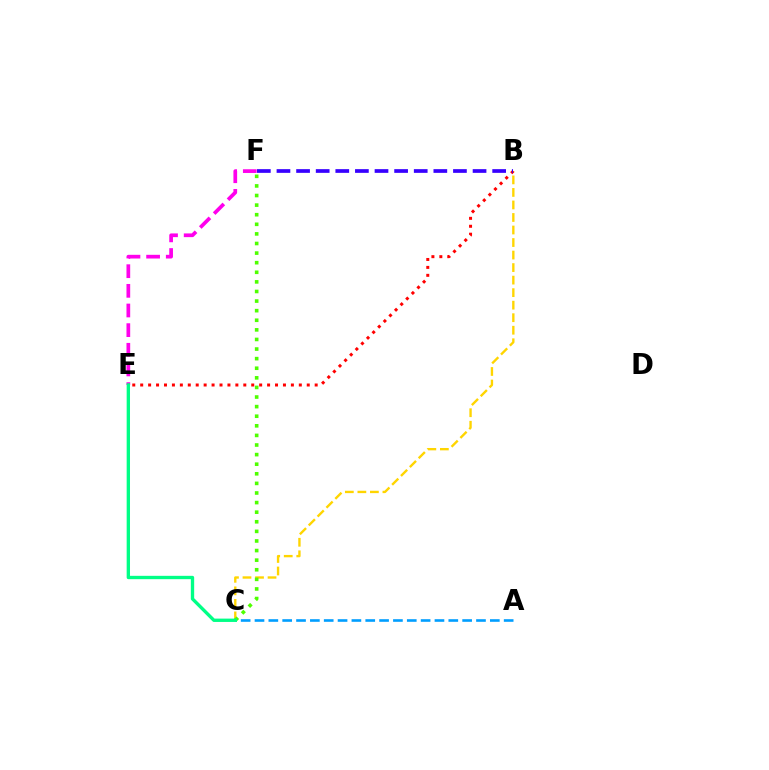{('B', 'C'): [{'color': '#ffd500', 'line_style': 'dashed', 'thickness': 1.7}], ('C', 'F'): [{'color': '#4fff00', 'line_style': 'dotted', 'thickness': 2.61}], ('B', 'E'): [{'color': '#ff0000', 'line_style': 'dotted', 'thickness': 2.15}], ('A', 'C'): [{'color': '#009eff', 'line_style': 'dashed', 'thickness': 1.88}], ('B', 'F'): [{'color': '#3700ff', 'line_style': 'dashed', 'thickness': 2.66}], ('E', 'F'): [{'color': '#ff00ed', 'line_style': 'dashed', 'thickness': 2.67}], ('C', 'E'): [{'color': '#00ff86', 'line_style': 'solid', 'thickness': 2.41}]}